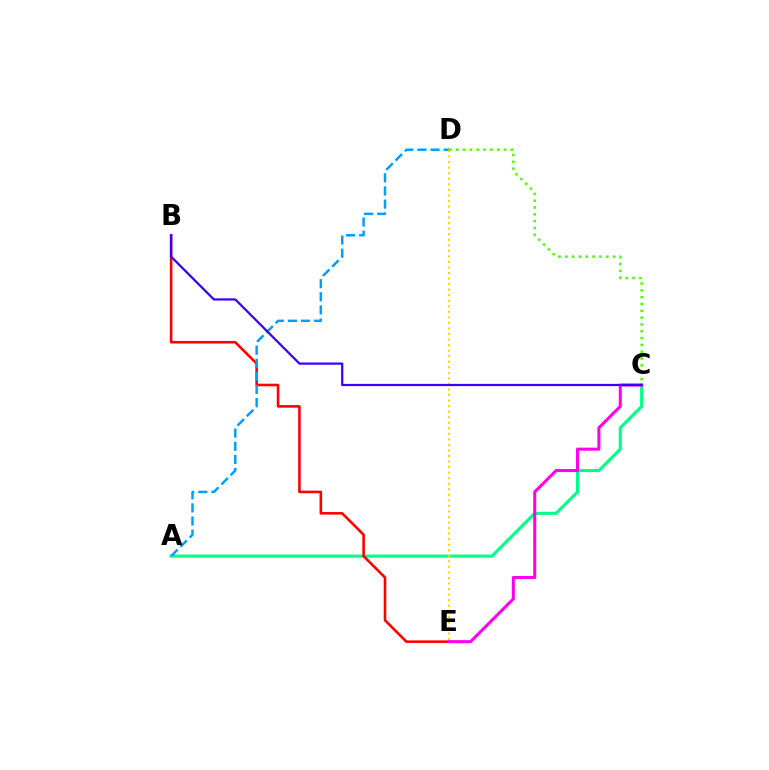{('C', 'D'): [{'color': '#4fff00', 'line_style': 'dotted', 'thickness': 1.85}], ('A', 'C'): [{'color': '#00ff86', 'line_style': 'solid', 'thickness': 2.24}], ('B', 'E'): [{'color': '#ff0000', 'line_style': 'solid', 'thickness': 1.86}], ('A', 'D'): [{'color': '#009eff', 'line_style': 'dashed', 'thickness': 1.78}], ('C', 'E'): [{'color': '#ff00ed', 'line_style': 'solid', 'thickness': 2.19}], ('D', 'E'): [{'color': '#ffd500', 'line_style': 'dotted', 'thickness': 1.51}], ('B', 'C'): [{'color': '#3700ff', 'line_style': 'solid', 'thickness': 1.61}]}